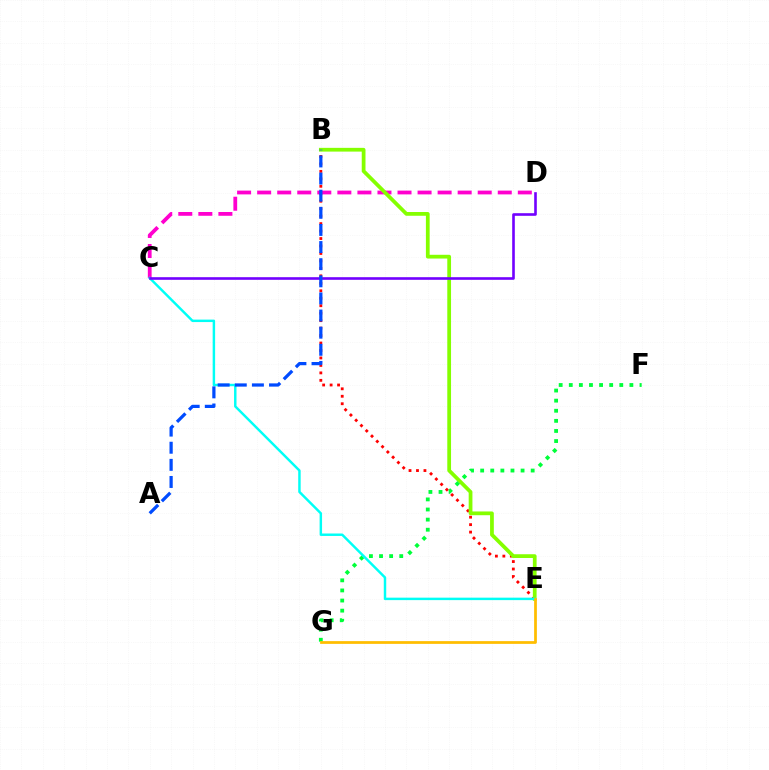{('B', 'E'): [{'color': '#ff0000', 'line_style': 'dotted', 'thickness': 2.03}, {'color': '#84ff00', 'line_style': 'solid', 'thickness': 2.7}], ('C', 'D'): [{'color': '#ff00cf', 'line_style': 'dashed', 'thickness': 2.72}, {'color': '#7200ff', 'line_style': 'solid', 'thickness': 1.88}], ('F', 'G'): [{'color': '#00ff39', 'line_style': 'dotted', 'thickness': 2.74}], ('C', 'E'): [{'color': '#00fff6', 'line_style': 'solid', 'thickness': 1.77}], ('E', 'G'): [{'color': '#ffbd00', 'line_style': 'solid', 'thickness': 1.98}], ('A', 'B'): [{'color': '#004bff', 'line_style': 'dashed', 'thickness': 2.33}]}